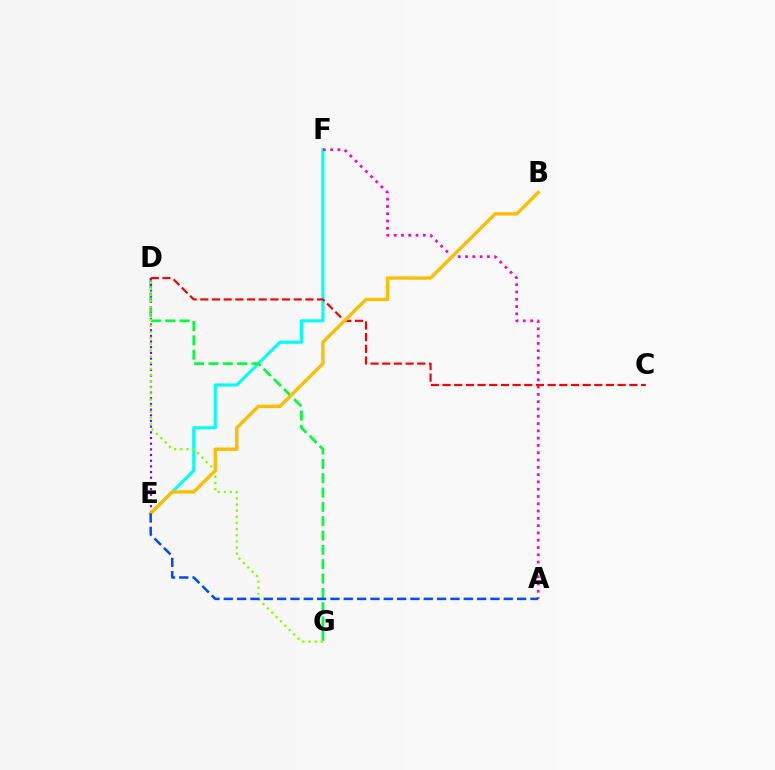{('E', 'F'): [{'color': '#00fff6', 'line_style': 'solid', 'thickness': 2.25}], ('D', 'G'): [{'color': '#00ff39', 'line_style': 'dashed', 'thickness': 1.95}, {'color': '#84ff00', 'line_style': 'dotted', 'thickness': 1.67}], ('D', 'E'): [{'color': '#7200ff', 'line_style': 'dotted', 'thickness': 1.54}], ('A', 'F'): [{'color': '#ff00cf', 'line_style': 'dotted', 'thickness': 1.98}], ('C', 'D'): [{'color': '#ff0000', 'line_style': 'dashed', 'thickness': 1.59}], ('B', 'E'): [{'color': '#ffbd00', 'line_style': 'solid', 'thickness': 2.42}], ('A', 'E'): [{'color': '#004bff', 'line_style': 'dashed', 'thickness': 1.81}]}